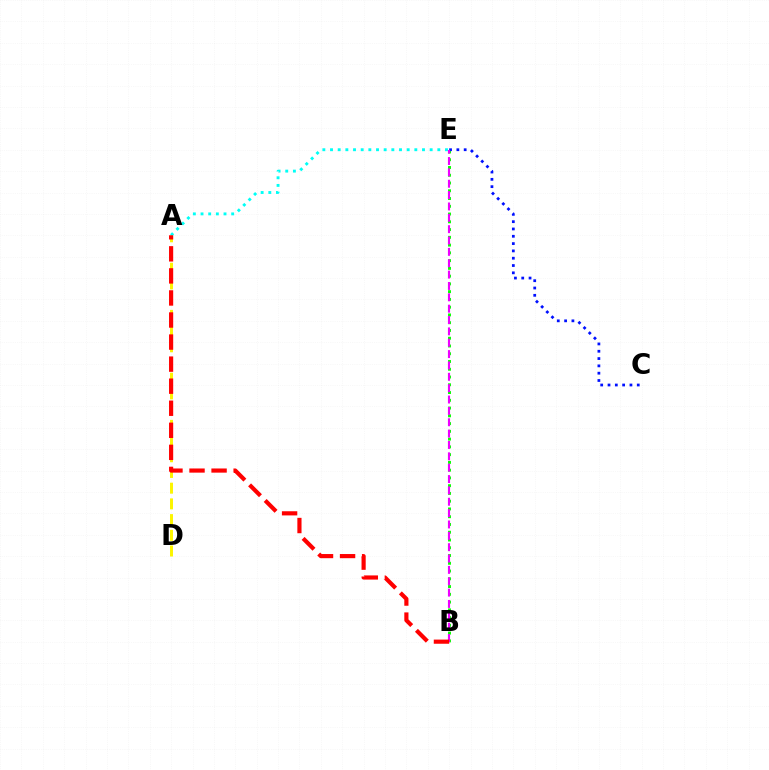{('B', 'E'): [{'color': '#08ff00', 'line_style': 'dotted', 'thickness': 2.11}, {'color': '#ee00ff', 'line_style': 'dashed', 'thickness': 1.54}], ('A', 'D'): [{'color': '#fcf500', 'line_style': 'dashed', 'thickness': 2.13}], ('A', 'E'): [{'color': '#00fff6', 'line_style': 'dotted', 'thickness': 2.08}], ('C', 'E'): [{'color': '#0010ff', 'line_style': 'dotted', 'thickness': 1.99}], ('A', 'B'): [{'color': '#ff0000', 'line_style': 'dashed', 'thickness': 3.0}]}